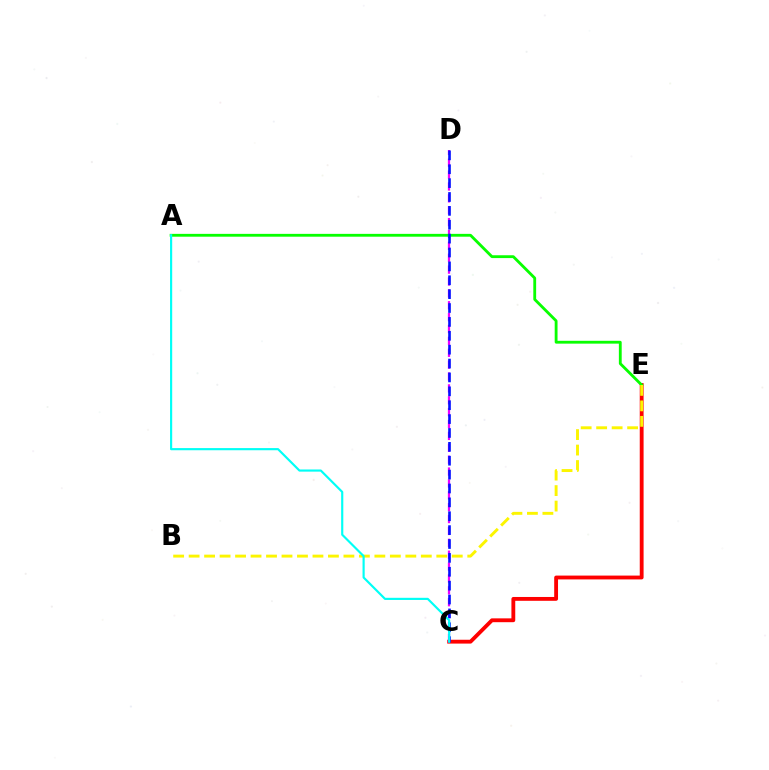{('C', 'E'): [{'color': '#ff0000', 'line_style': 'solid', 'thickness': 2.76}], ('C', 'D'): [{'color': '#ee00ff', 'line_style': 'dashed', 'thickness': 1.61}, {'color': '#0010ff', 'line_style': 'dashed', 'thickness': 1.89}], ('A', 'E'): [{'color': '#08ff00', 'line_style': 'solid', 'thickness': 2.04}], ('B', 'E'): [{'color': '#fcf500', 'line_style': 'dashed', 'thickness': 2.1}], ('A', 'C'): [{'color': '#00fff6', 'line_style': 'solid', 'thickness': 1.56}]}